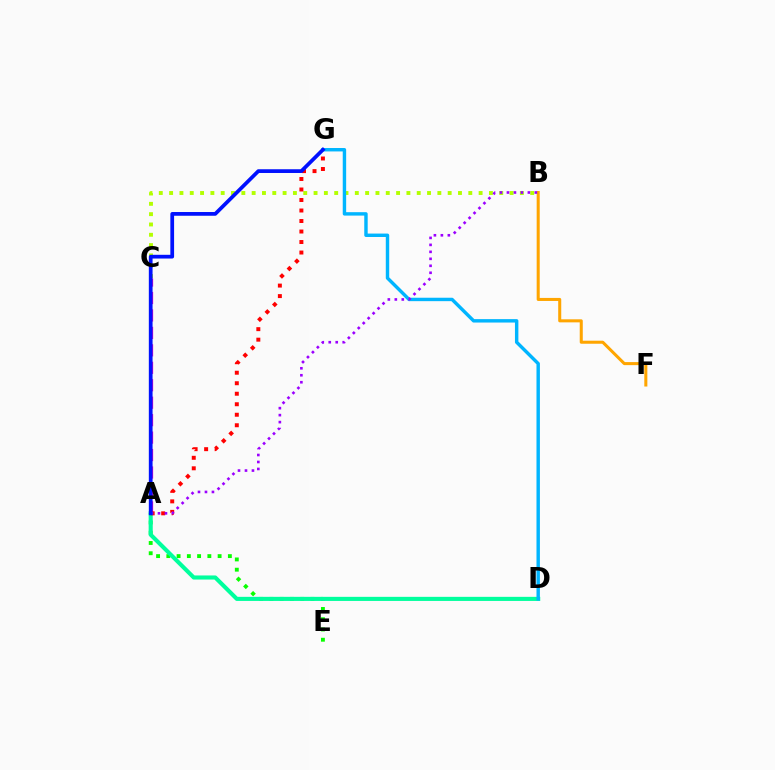{('A', 'E'): [{'color': '#08ff00', 'line_style': 'dotted', 'thickness': 2.79}], ('B', 'F'): [{'color': '#ffa500', 'line_style': 'solid', 'thickness': 2.19}], ('B', 'C'): [{'color': '#b3ff00', 'line_style': 'dotted', 'thickness': 2.8}], ('A', 'D'): [{'color': '#00ff9d', 'line_style': 'solid', 'thickness': 2.94}], ('A', 'C'): [{'color': '#ff00bd', 'line_style': 'dashed', 'thickness': 2.37}], ('D', 'G'): [{'color': '#00b5ff', 'line_style': 'solid', 'thickness': 2.46}], ('A', 'G'): [{'color': '#ff0000', 'line_style': 'dotted', 'thickness': 2.85}, {'color': '#0010ff', 'line_style': 'solid', 'thickness': 2.69}], ('A', 'B'): [{'color': '#9b00ff', 'line_style': 'dotted', 'thickness': 1.9}]}